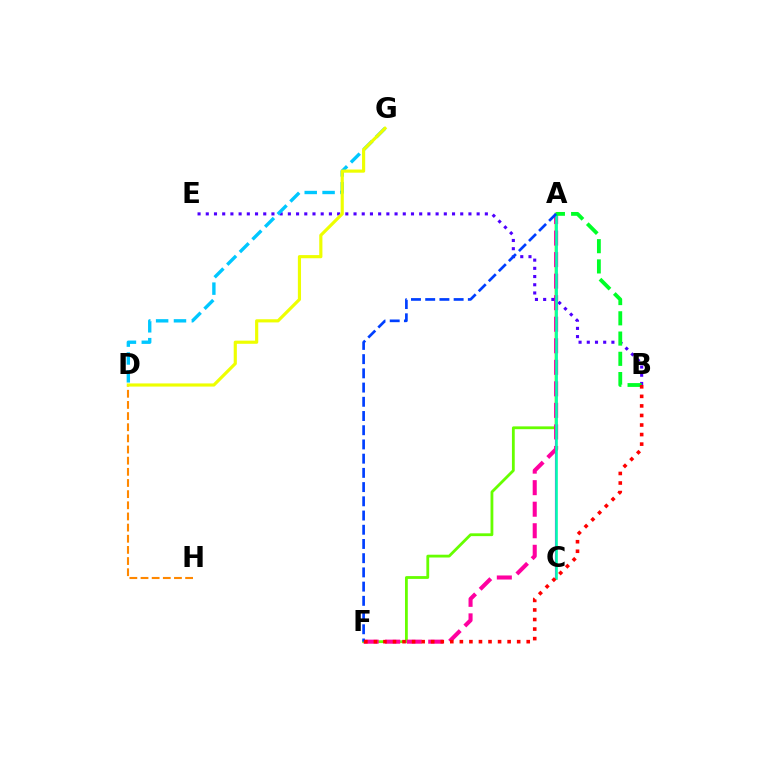{('A', 'C'): [{'color': '#d600ff', 'line_style': 'solid', 'thickness': 1.55}, {'color': '#00ffaf', 'line_style': 'solid', 'thickness': 1.86}], ('A', 'F'): [{'color': '#66ff00', 'line_style': 'solid', 'thickness': 2.02}, {'color': '#ff00a0', 'line_style': 'dashed', 'thickness': 2.93}, {'color': '#003fff', 'line_style': 'dashed', 'thickness': 1.93}], ('B', 'E'): [{'color': '#4f00ff', 'line_style': 'dotted', 'thickness': 2.23}], ('D', 'H'): [{'color': '#ff8800', 'line_style': 'dashed', 'thickness': 1.51}], ('A', 'B'): [{'color': '#00ff27', 'line_style': 'dashed', 'thickness': 2.75}], ('B', 'F'): [{'color': '#ff0000', 'line_style': 'dotted', 'thickness': 2.6}], ('D', 'G'): [{'color': '#00c7ff', 'line_style': 'dashed', 'thickness': 2.43}, {'color': '#eeff00', 'line_style': 'solid', 'thickness': 2.27}]}